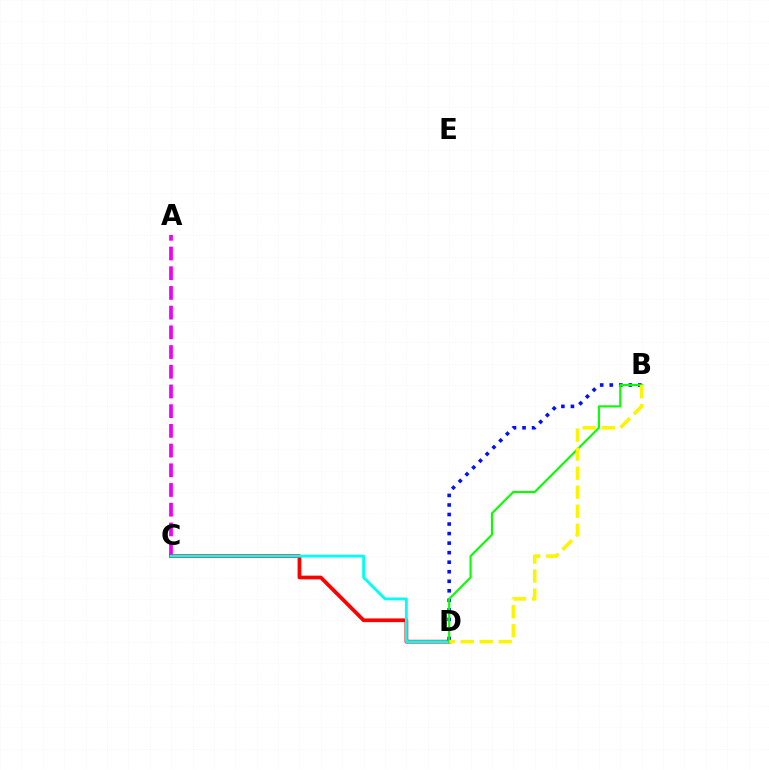{('A', 'C'): [{'color': '#ee00ff', 'line_style': 'dashed', 'thickness': 2.68}], ('C', 'D'): [{'color': '#ff0000', 'line_style': 'solid', 'thickness': 2.68}, {'color': '#00fff6', 'line_style': 'solid', 'thickness': 2.03}], ('B', 'D'): [{'color': '#0010ff', 'line_style': 'dotted', 'thickness': 2.59}, {'color': '#08ff00', 'line_style': 'solid', 'thickness': 1.53}, {'color': '#fcf500', 'line_style': 'dashed', 'thickness': 2.58}]}